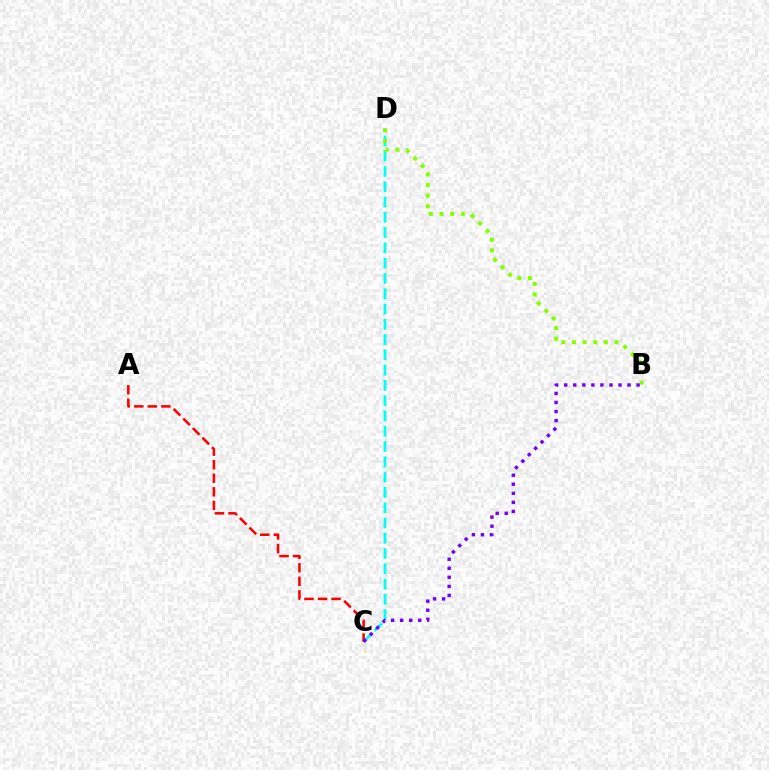{('C', 'D'): [{'color': '#00fff6', 'line_style': 'dashed', 'thickness': 2.08}], ('B', 'D'): [{'color': '#84ff00', 'line_style': 'dotted', 'thickness': 2.89}], ('A', 'C'): [{'color': '#ff0000', 'line_style': 'dashed', 'thickness': 1.84}], ('B', 'C'): [{'color': '#7200ff', 'line_style': 'dotted', 'thickness': 2.46}]}